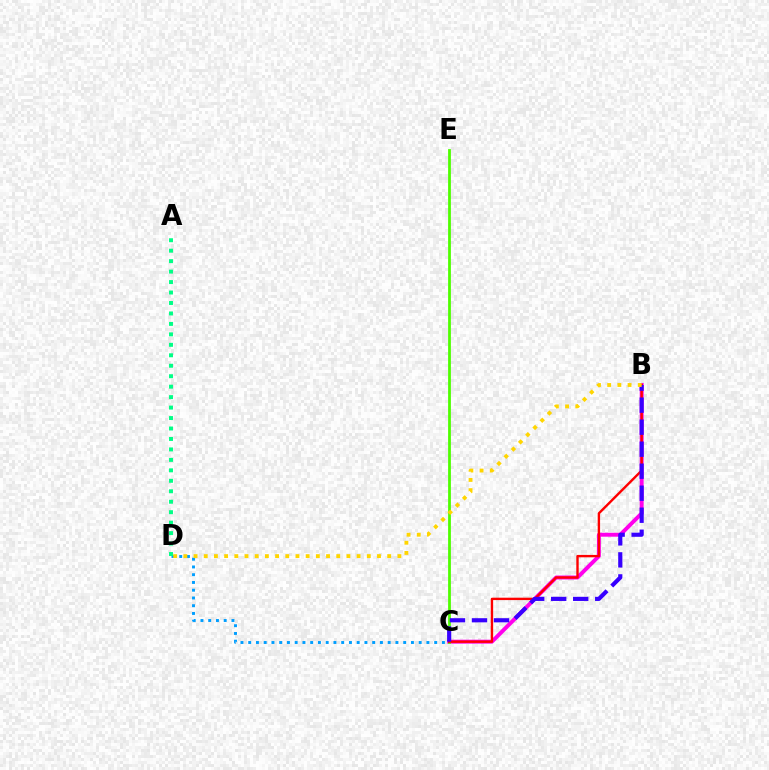{('B', 'C'): [{'color': '#ff00ed', 'line_style': 'solid', 'thickness': 2.83}, {'color': '#ff0000', 'line_style': 'solid', 'thickness': 1.72}, {'color': '#3700ff', 'line_style': 'dashed', 'thickness': 2.99}], ('C', 'E'): [{'color': '#4fff00', 'line_style': 'solid', 'thickness': 2.0}], ('C', 'D'): [{'color': '#009eff', 'line_style': 'dotted', 'thickness': 2.11}], ('B', 'D'): [{'color': '#ffd500', 'line_style': 'dotted', 'thickness': 2.77}], ('A', 'D'): [{'color': '#00ff86', 'line_style': 'dotted', 'thickness': 2.84}]}